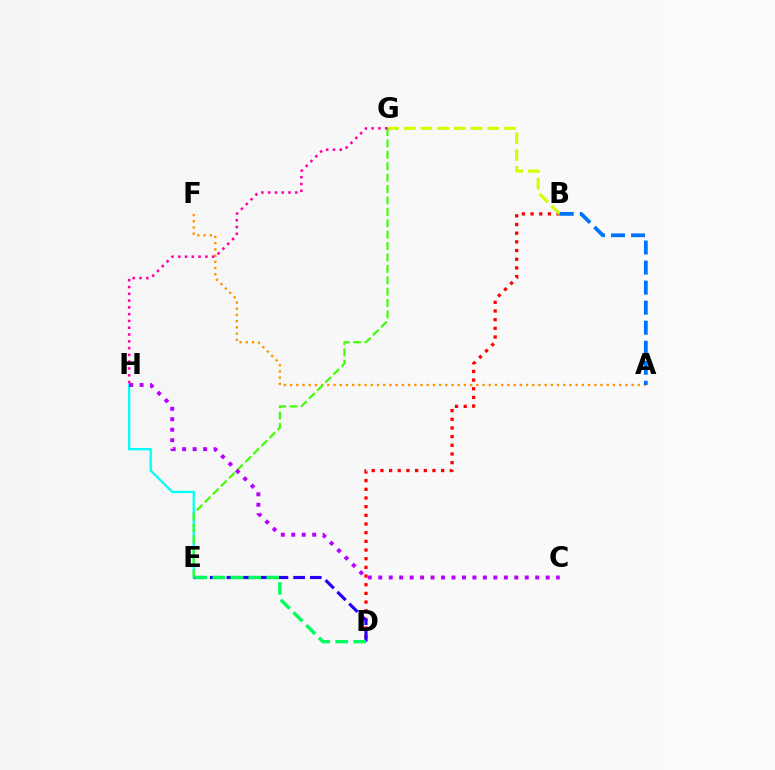{('E', 'H'): [{'color': '#00fff6', 'line_style': 'solid', 'thickness': 1.64}], ('B', 'D'): [{'color': '#ff0000', 'line_style': 'dotted', 'thickness': 2.36}], ('D', 'E'): [{'color': '#2500ff', 'line_style': 'dashed', 'thickness': 2.27}, {'color': '#00ff5c', 'line_style': 'dashed', 'thickness': 2.44}], ('A', 'F'): [{'color': '#ff9400', 'line_style': 'dotted', 'thickness': 1.69}], ('B', 'G'): [{'color': '#d1ff00', 'line_style': 'dashed', 'thickness': 2.27}], ('E', 'G'): [{'color': '#3dff00', 'line_style': 'dashed', 'thickness': 1.55}], ('A', 'B'): [{'color': '#0074ff', 'line_style': 'dashed', 'thickness': 2.72}], ('C', 'H'): [{'color': '#b900ff', 'line_style': 'dotted', 'thickness': 2.84}], ('G', 'H'): [{'color': '#ff00ac', 'line_style': 'dotted', 'thickness': 1.84}]}